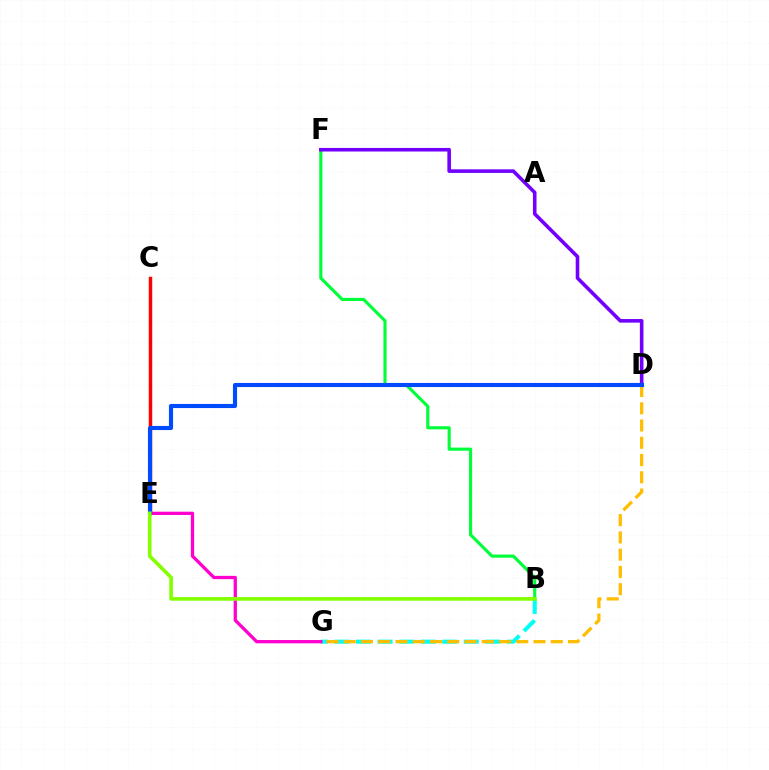{('B', 'G'): [{'color': '#00fff6', 'line_style': 'dashed', 'thickness': 2.93}], ('C', 'E'): [{'color': '#ff0000', 'line_style': 'solid', 'thickness': 2.49}], ('B', 'F'): [{'color': '#00ff39', 'line_style': 'solid', 'thickness': 2.25}], ('D', 'G'): [{'color': '#ffbd00', 'line_style': 'dashed', 'thickness': 2.34}], ('D', 'F'): [{'color': '#7200ff', 'line_style': 'solid', 'thickness': 2.59}], ('E', 'G'): [{'color': '#ff00cf', 'line_style': 'solid', 'thickness': 2.37}], ('D', 'E'): [{'color': '#004bff', 'line_style': 'solid', 'thickness': 2.96}], ('B', 'E'): [{'color': '#84ff00', 'line_style': 'solid', 'thickness': 2.63}]}